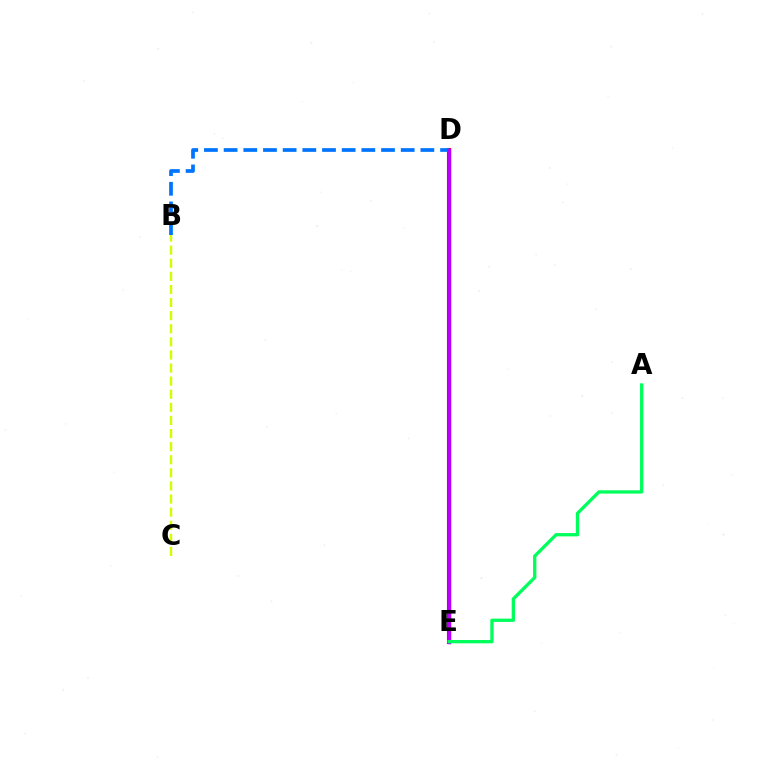{('D', 'E'): [{'color': '#ff0000', 'line_style': 'solid', 'thickness': 2.94}, {'color': '#b900ff', 'line_style': 'solid', 'thickness': 2.47}], ('B', 'D'): [{'color': '#0074ff', 'line_style': 'dashed', 'thickness': 2.67}], ('B', 'C'): [{'color': '#d1ff00', 'line_style': 'dashed', 'thickness': 1.78}], ('A', 'E'): [{'color': '#00ff5c', 'line_style': 'solid', 'thickness': 2.38}]}